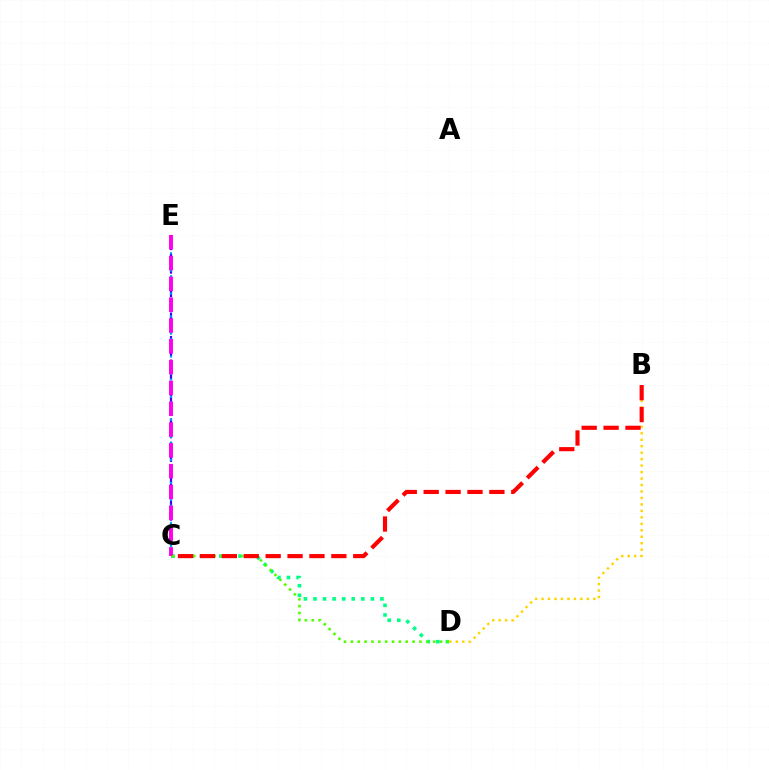{('C', 'E'): [{'color': '#3700ff', 'line_style': 'dashed', 'thickness': 1.6}, {'color': '#009eff', 'line_style': 'dotted', 'thickness': 1.56}, {'color': '#ff00ed', 'line_style': 'dashed', 'thickness': 2.83}], ('C', 'D'): [{'color': '#00ff86', 'line_style': 'dotted', 'thickness': 2.6}, {'color': '#4fff00', 'line_style': 'dotted', 'thickness': 1.86}], ('B', 'D'): [{'color': '#ffd500', 'line_style': 'dotted', 'thickness': 1.76}], ('B', 'C'): [{'color': '#ff0000', 'line_style': 'dashed', 'thickness': 2.98}]}